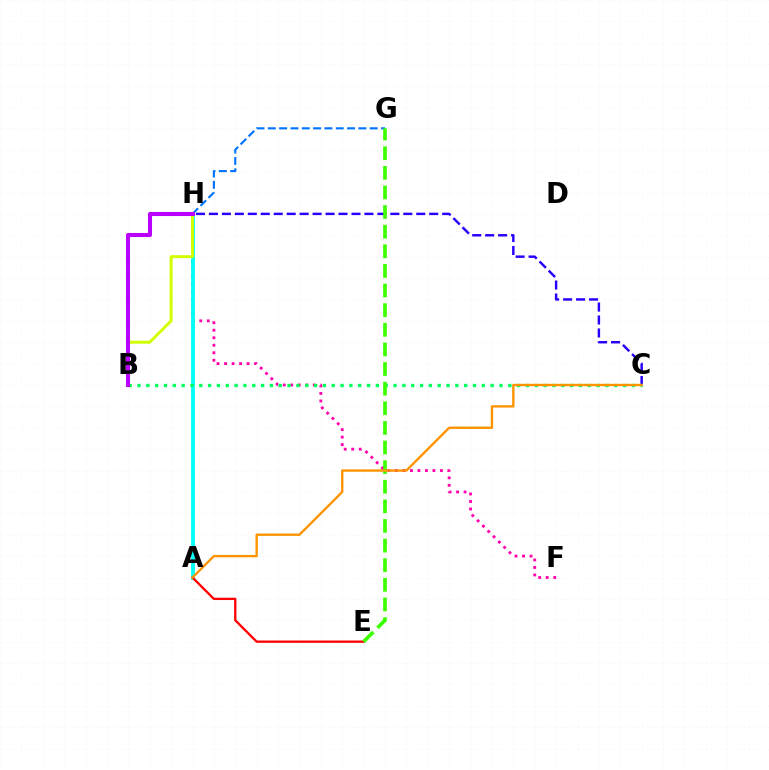{('C', 'H'): [{'color': '#2500ff', 'line_style': 'dashed', 'thickness': 1.76}], ('F', 'H'): [{'color': '#ff00ac', 'line_style': 'dotted', 'thickness': 2.04}], ('A', 'H'): [{'color': '#00fff6', 'line_style': 'solid', 'thickness': 2.76}], ('B', 'H'): [{'color': '#d1ff00', 'line_style': 'solid', 'thickness': 2.14}, {'color': '#b900ff', 'line_style': 'solid', 'thickness': 2.93}], ('A', 'E'): [{'color': '#ff0000', 'line_style': 'solid', 'thickness': 1.66}], ('G', 'H'): [{'color': '#0074ff', 'line_style': 'dashed', 'thickness': 1.54}], ('B', 'C'): [{'color': '#00ff5c', 'line_style': 'dotted', 'thickness': 2.4}], ('E', 'G'): [{'color': '#3dff00', 'line_style': 'dashed', 'thickness': 2.67}], ('A', 'C'): [{'color': '#ff9400', 'line_style': 'solid', 'thickness': 1.71}]}